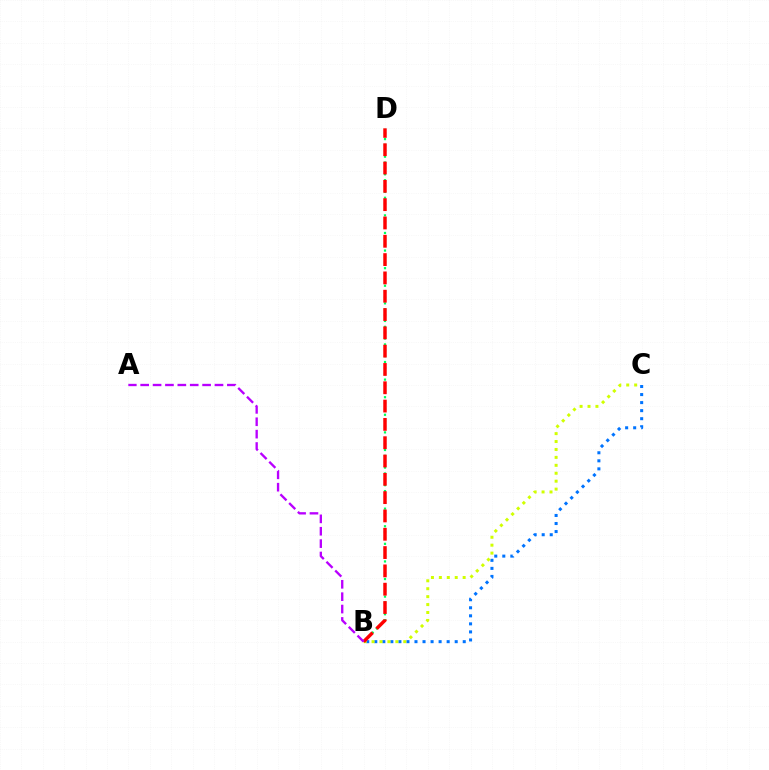{('B', 'D'): [{'color': '#00ff5c', 'line_style': 'dotted', 'thickness': 1.59}, {'color': '#ff0000', 'line_style': 'dashed', 'thickness': 2.49}], ('B', 'C'): [{'color': '#0074ff', 'line_style': 'dotted', 'thickness': 2.18}, {'color': '#d1ff00', 'line_style': 'dotted', 'thickness': 2.15}], ('A', 'B'): [{'color': '#b900ff', 'line_style': 'dashed', 'thickness': 1.68}]}